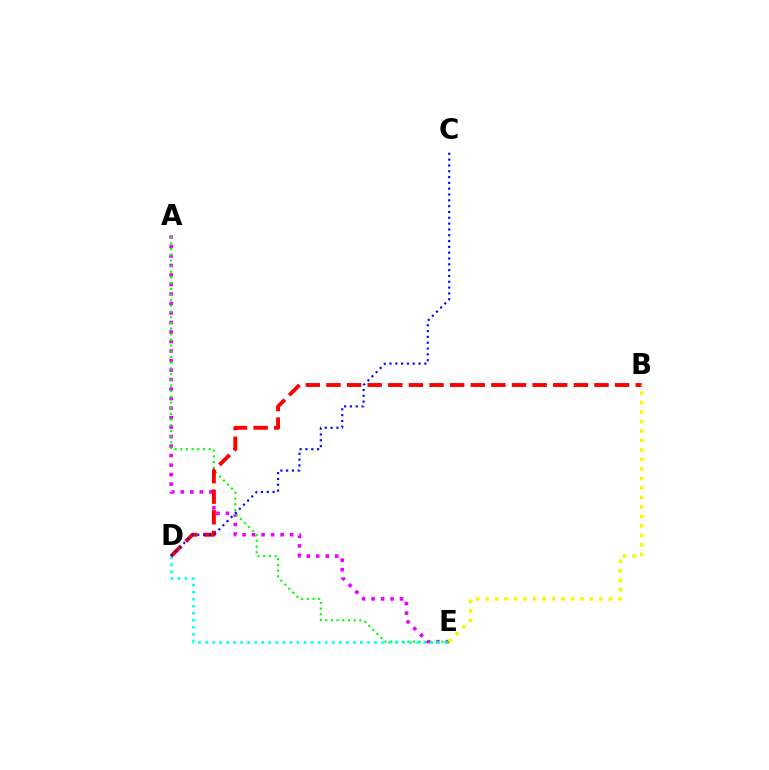{('A', 'E'): [{'color': '#ee00ff', 'line_style': 'dotted', 'thickness': 2.58}, {'color': '#08ff00', 'line_style': 'dotted', 'thickness': 1.54}], ('D', 'E'): [{'color': '#00fff6', 'line_style': 'dotted', 'thickness': 1.91}], ('B', 'D'): [{'color': '#ff0000', 'line_style': 'dashed', 'thickness': 2.8}], ('C', 'D'): [{'color': '#0010ff', 'line_style': 'dotted', 'thickness': 1.58}], ('B', 'E'): [{'color': '#fcf500', 'line_style': 'dotted', 'thickness': 2.58}]}